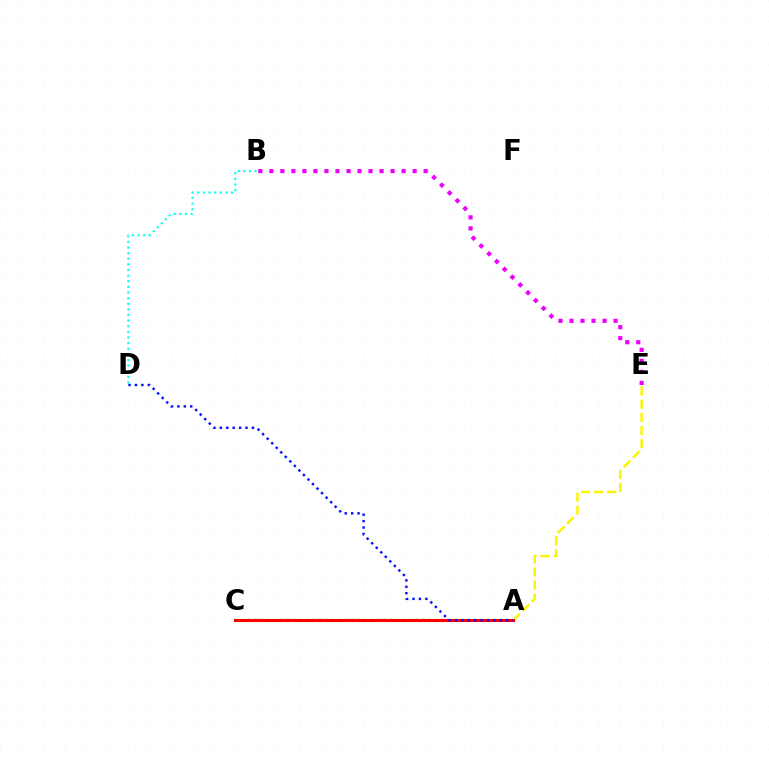{('A', 'C'): [{'color': '#08ff00', 'line_style': 'dotted', 'thickness': 1.75}, {'color': '#ff0000', 'line_style': 'solid', 'thickness': 2.19}], ('A', 'E'): [{'color': '#fcf500', 'line_style': 'dashed', 'thickness': 1.78}], ('B', 'D'): [{'color': '#00fff6', 'line_style': 'dotted', 'thickness': 1.53}], ('A', 'D'): [{'color': '#0010ff', 'line_style': 'dotted', 'thickness': 1.74}], ('B', 'E'): [{'color': '#ee00ff', 'line_style': 'dotted', 'thickness': 2.99}]}